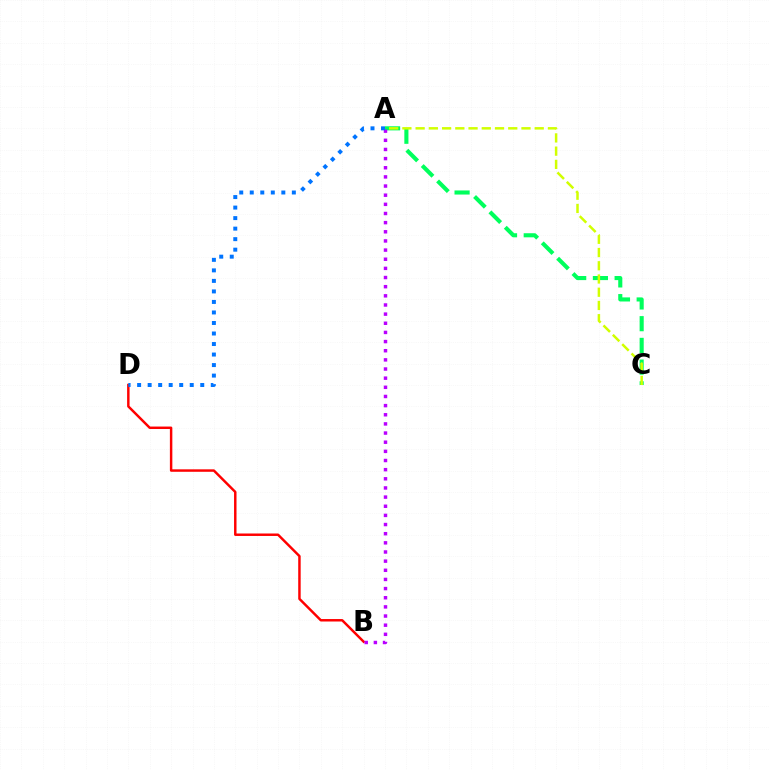{('B', 'D'): [{'color': '#ff0000', 'line_style': 'solid', 'thickness': 1.77}], ('A', 'C'): [{'color': '#00ff5c', 'line_style': 'dashed', 'thickness': 2.95}, {'color': '#d1ff00', 'line_style': 'dashed', 'thickness': 1.8}], ('A', 'B'): [{'color': '#b900ff', 'line_style': 'dotted', 'thickness': 2.49}], ('A', 'D'): [{'color': '#0074ff', 'line_style': 'dotted', 'thickness': 2.86}]}